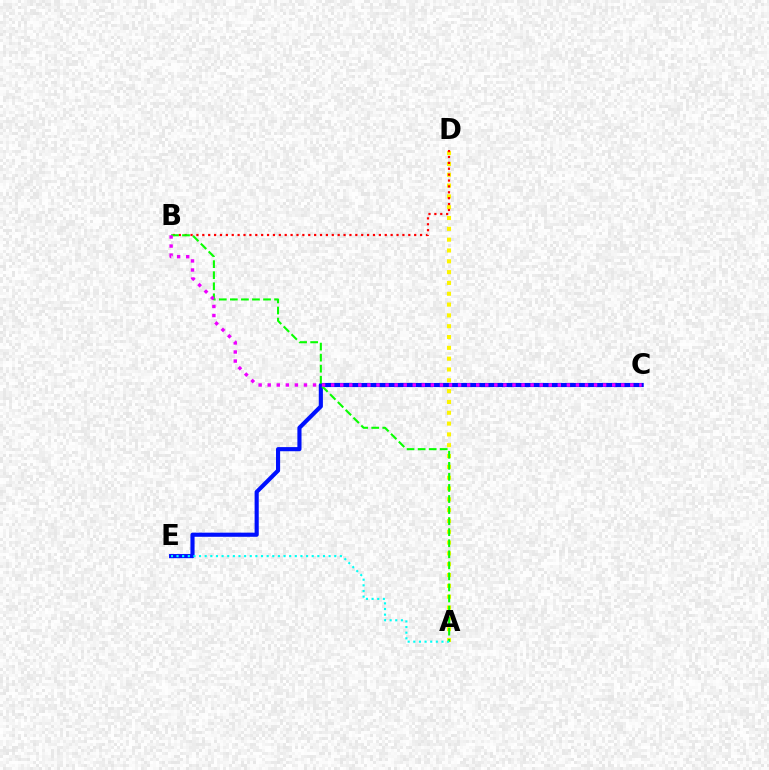{('A', 'D'): [{'color': '#fcf500', 'line_style': 'dotted', 'thickness': 2.94}], ('B', 'D'): [{'color': '#ff0000', 'line_style': 'dotted', 'thickness': 1.6}], ('C', 'E'): [{'color': '#0010ff', 'line_style': 'solid', 'thickness': 2.97}], ('A', 'B'): [{'color': '#08ff00', 'line_style': 'dashed', 'thickness': 1.5}], ('A', 'E'): [{'color': '#00fff6', 'line_style': 'dotted', 'thickness': 1.53}], ('B', 'C'): [{'color': '#ee00ff', 'line_style': 'dotted', 'thickness': 2.46}]}